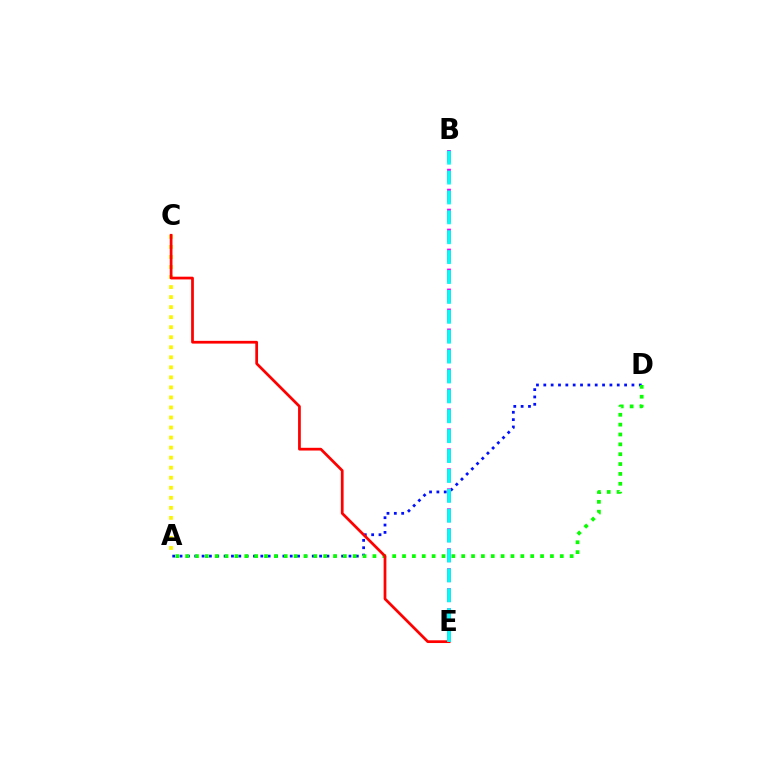{('A', 'C'): [{'color': '#fcf500', 'line_style': 'dotted', 'thickness': 2.73}], ('A', 'D'): [{'color': '#0010ff', 'line_style': 'dotted', 'thickness': 2.0}, {'color': '#08ff00', 'line_style': 'dotted', 'thickness': 2.68}], ('B', 'E'): [{'color': '#ee00ff', 'line_style': 'dashed', 'thickness': 2.71}, {'color': '#00fff6', 'line_style': 'dashed', 'thickness': 2.7}], ('C', 'E'): [{'color': '#ff0000', 'line_style': 'solid', 'thickness': 1.97}]}